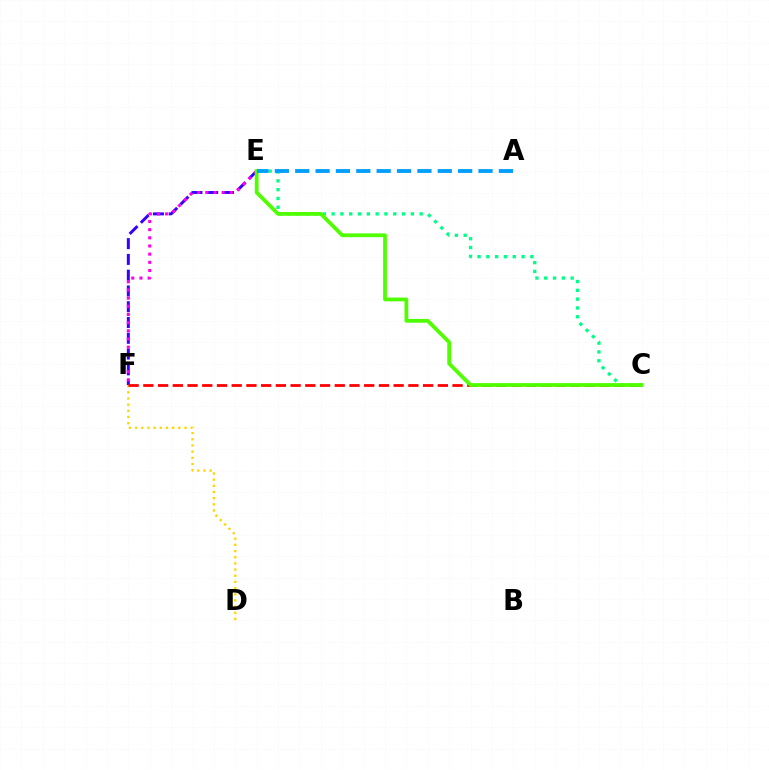{('E', 'F'): [{'color': '#3700ff', 'line_style': 'dashed', 'thickness': 2.14}, {'color': '#ff00ed', 'line_style': 'dotted', 'thickness': 2.22}], ('D', 'F'): [{'color': '#ffd500', 'line_style': 'dotted', 'thickness': 1.68}], ('C', 'F'): [{'color': '#ff0000', 'line_style': 'dashed', 'thickness': 2.0}], ('C', 'E'): [{'color': '#00ff86', 'line_style': 'dotted', 'thickness': 2.39}, {'color': '#4fff00', 'line_style': 'solid', 'thickness': 2.72}], ('A', 'E'): [{'color': '#009eff', 'line_style': 'dashed', 'thickness': 2.77}]}